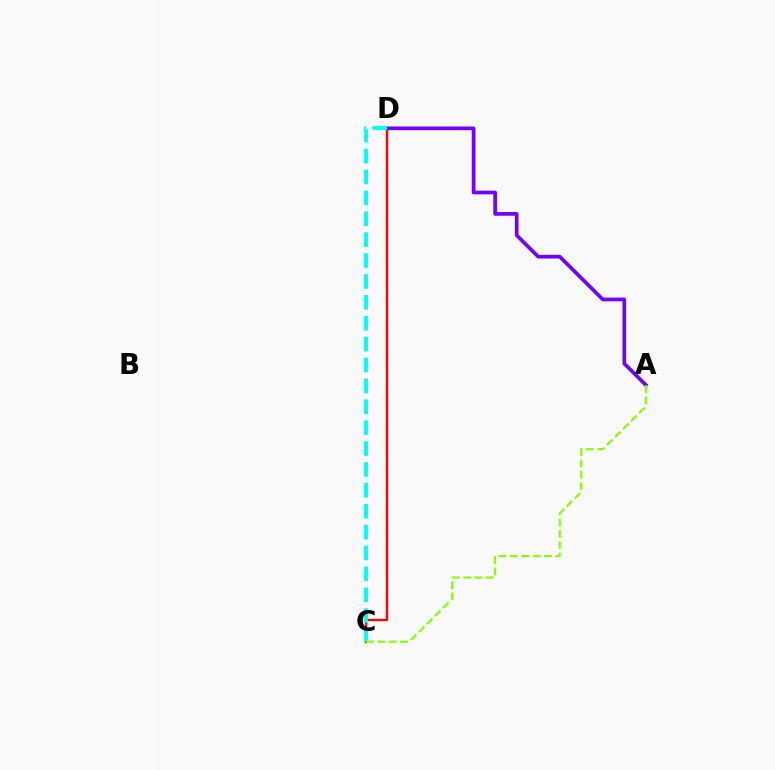{('C', 'D'): [{'color': '#ff0000', 'line_style': 'solid', 'thickness': 1.72}, {'color': '#00fff6', 'line_style': 'dashed', 'thickness': 2.84}], ('A', 'D'): [{'color': '#7200ff', 'line_style': 'solid', 'thickness': 2.67}], ('A', 'C'): [{'color': '#84ff00', 'line_style': 'dashed', 'thickness': 1.54}]}